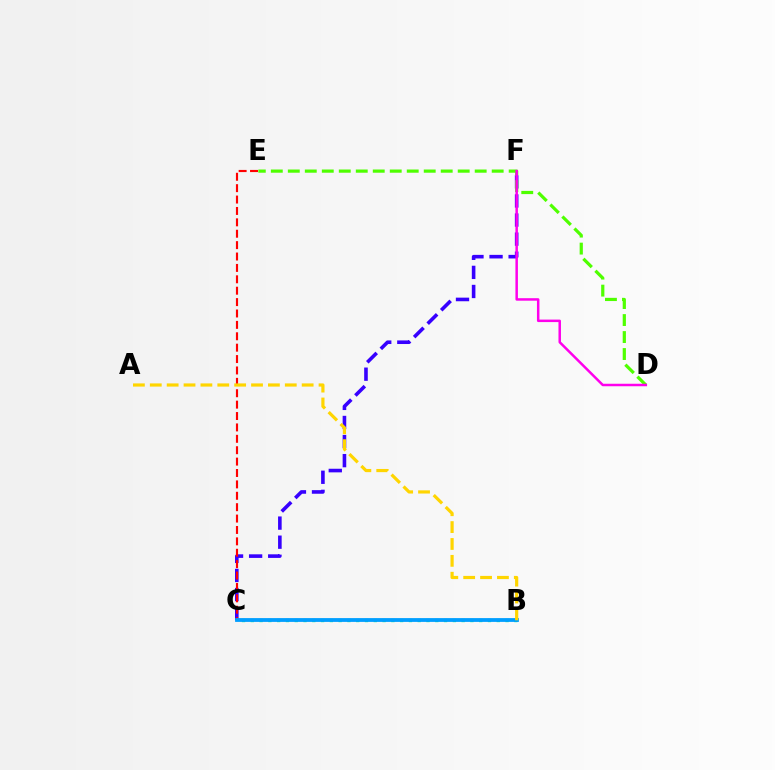{('C', 'F'): [{'color': '#3700ff', 'line_style': 'dashed', 'thickness': 2.59}], ('D', 'E'): [{'color': '#4fff00', 'line_style': 'dashed', 'thickness': 2.31}], ('D', 'F'): [{'color': '#ff00ed', 'line_style': 'solid', 'thickness': 1.8}], ('C', 'E'): [{'color': '#ff0000', 'line_style': 'dashed', 'thickness': 1.55}], ('B', 'C'): [{'color': '#00ff86', 'line_style': 'dotted', 'thickness': 2.39}, {'color': '#009eff', 'line_style': 'solid', 'thickness': 2.73}], ('A', 'B'): [{'color': '#ffd500', 'line_style': 'dashed', 'thickness': 2.29}]}